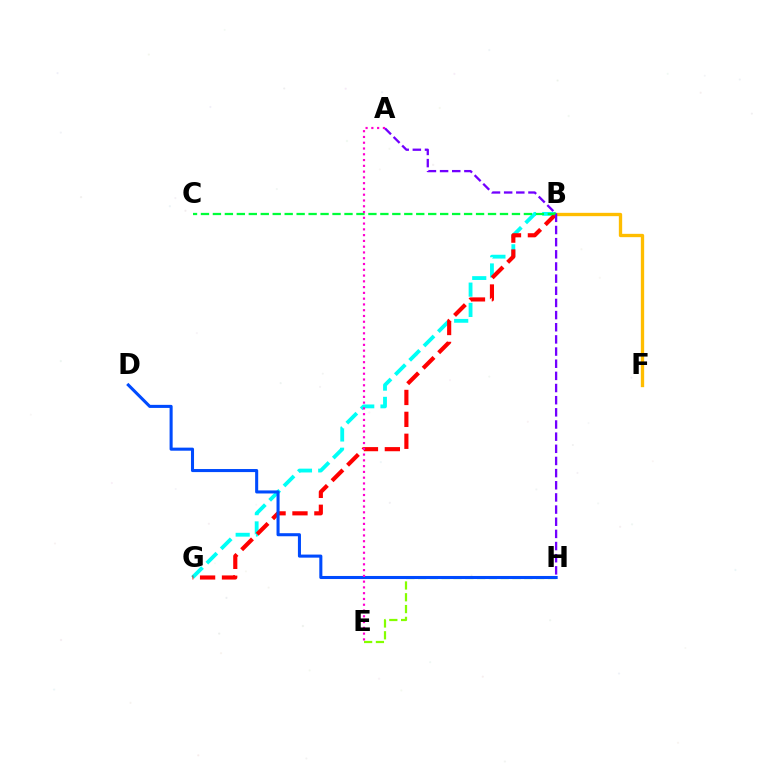{('E', 'H'): [{'color': '#84ff00', 'line_style': 'dashed', 'thickness': 1.6}], ('B', 'G'): [{'color': '#00fff6', 'line_style': 'dashed', 'thickness': 2.75}, {'color': '#ff0000', 'line_style': 'dashed', 'thickness': 2.98}], ('B', 'F'): [{'color': '#ffbd00', 'line_style': 'solid', 'thickness': 2.4}], ('B', 'C'): [{'color': '#00ff39', 'line_style': 'dashed', 'thickness': 1.62}], ('D', 'H'): [{'color': '#004bff', 'line_style': 'solid', 'thickness': 2.21}], ('A', 'H'): [{'color': '#7200ff', 'line_style': 'dashed', 'thickness': 1.65}], ('A', 'E'): [{'color': '#ff00cf', 'line_style': 'dotted', 'thickness': 1.57}]}